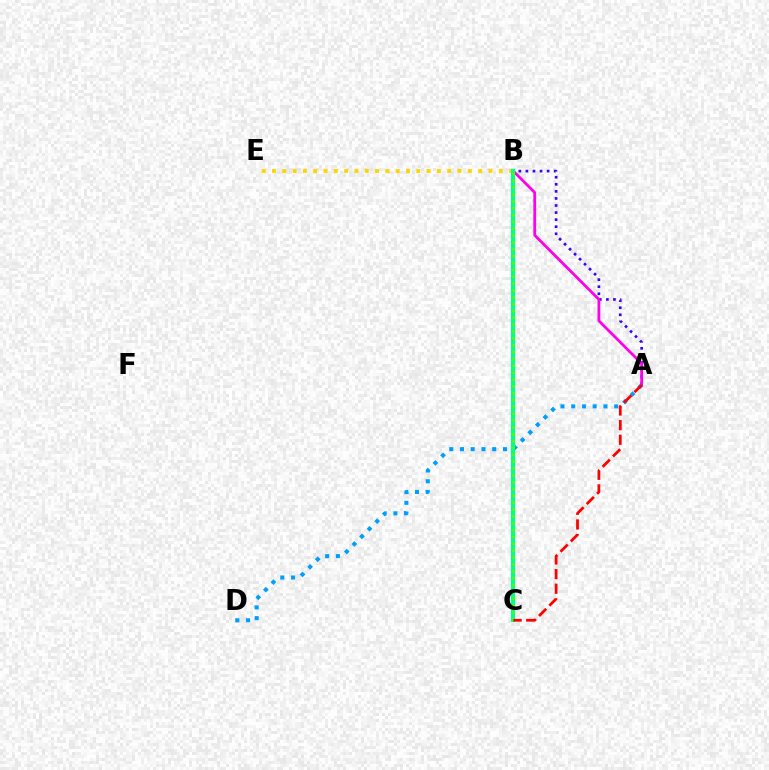{('A', 'B'): [{'color': '#3700ff', 'line_style': 'dotted', 'thickness': 1.92}, {'color': '#ff00ed', 'line_style': 'solid', 'thickness': 2.0}], ('B', 'E'): [{'color': '#ffd500', 'line_style': 'dotted', 'thickness': 2.8}], ('A', 'D'): [{'color': '#009eff', 'line_style': 'dotted', 'thickness': 2.92}], ('B', 'C'): [{'color': '#00ff86', 'line_style': 'solid', 'thickness': 3.0}, {'color': '#4fff00', 'line_style': 'dotted', 'thickness': 1.86}], ('A', 'C'): [{'color': '#ff0000', 'line_style': 'dashed', 'thickness': 1.99}]}